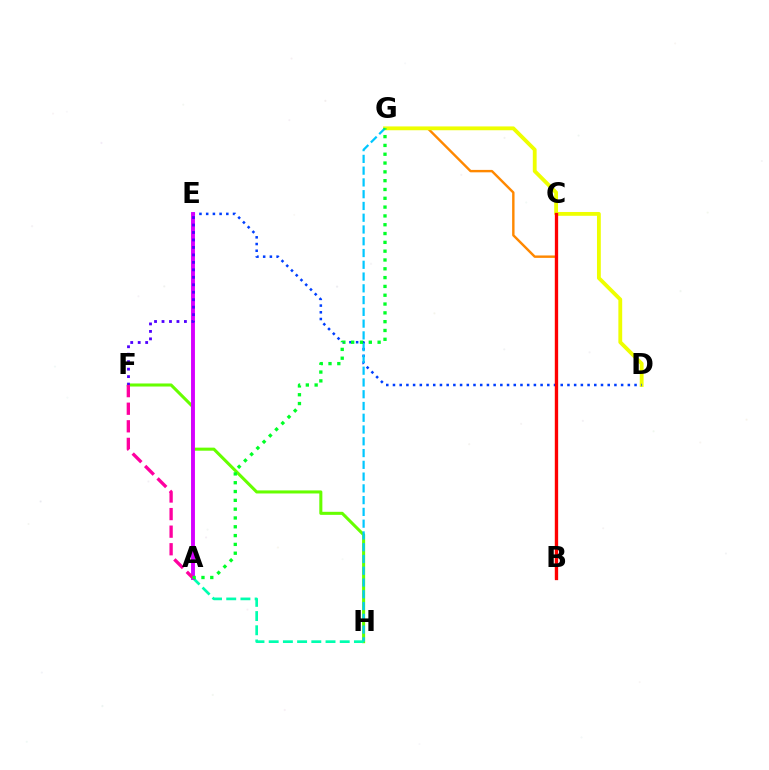{('B', 'G'): [{'color': '#ff8800', 'line_style': 'solid', 'thickness': 1.74}], ('D', 'G'): [{'color': '#eeff00', 'line_style': 'solid', 'thickness': 2.75}], ('D', 'E'): [{'color': '#003fff', 'line_style': 'dotted', 'thickness': 1.82}], ('F', 'H'): [{'color': '#66ff00', 'line_style': 'solid', 'thickness': 2.2}], ('G', 'H'): [{'color': '#00c7ff', 'line_style': 'dashed', 'thickness': 1.6}], ('B', 'C'): [{'color': '#ff0000', 'line_style': 'solid', 'thickness': 2.38}], ('A', 'H'): [{'color': '#00ffaf', 'line_style': 'dashed', 'thickness': 1.93}], ('A', 'E'): [{'color': '#d600ff', 'line_style': 'solid', 'thickness': 2.8}], ('E', 'F'): [{'color': '#4f00ff', 'line_style': 'dotted', 'thickness': 2.03}], ('A', 'F'): [{'color': '#ff00a0', 'line_style': 'dashed', 'thickness': 2.39}], ('A', 'G'): [{'color': '#00ff27', 'line_style': 'dotted', 'thickness': 2.39}]}